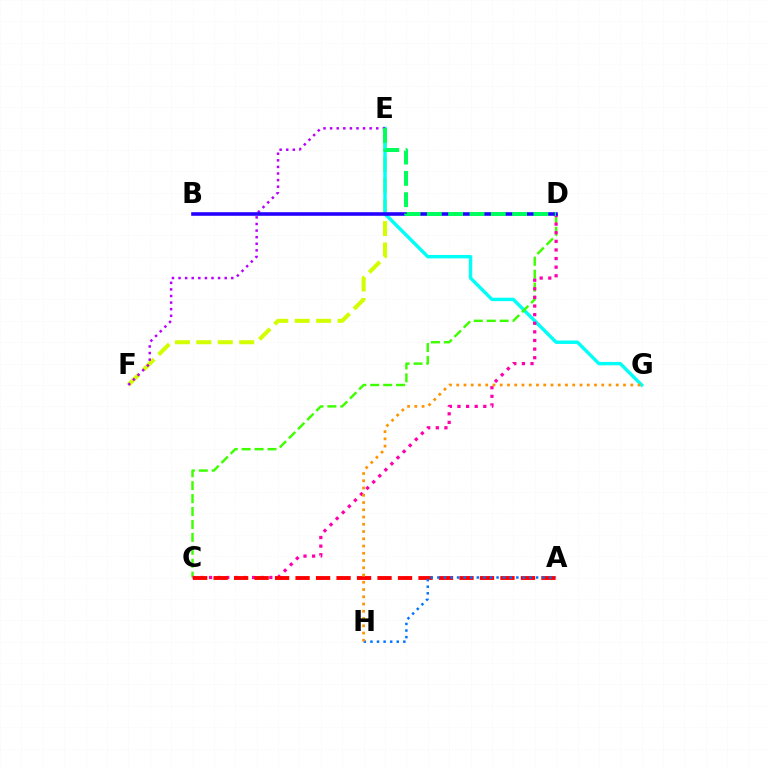{('E', 'F'): [{'color': '#d1ff00', 'line_style': 'dashed', 'thickness': 2.91}, {'color': '#b900ff', 'line_style': 'dotted', 'thickness': 1.79}], ('E', 'G'): [{'color': '#00fff6', 'line_style': 'solid', 'thickness': 2.46}], ('C', 'D'): [{'color': '#3dff00', 'line_style': 'dashed', 'thickness': 1.76}, {'color': '#ff00ac', 'line_style': 'dotted', 'thickness': 2.34}], ('B', 'D'): [{'color': '#2500ff', 'line_style': 'solid', 'thickness': 2.58}], ('D', 'E'): [{'color': '#00ff5c', 'line_style': 'dashed', 'thickness': 2.9}], ('A', 'C'): [{'color': '#ff0000', 'line_style': 'dashed', 'thickness': 2.78}], ('A', 'H'): [{'color': '#0074ff', 'line_style': 'dotted', 'thickness': 1.79}], ('G', 'H'): [{'color': '#ff9400', 'line_style': 'dotted', 'thickness': 1.97}]}